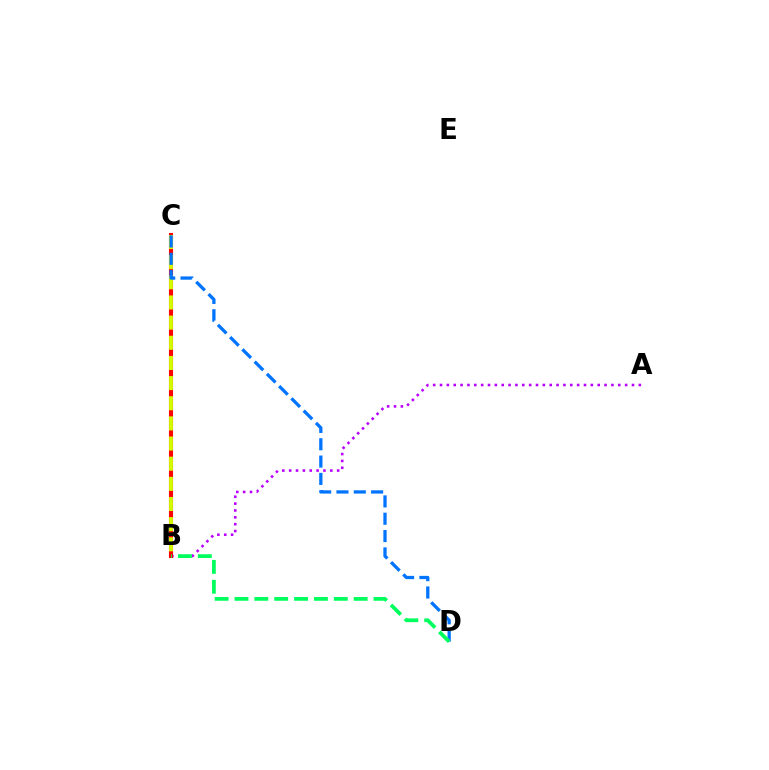{('A', 'B'): [{'color': '#b900ff', 'line_style': 'dotted', 'thickness': 1.86}], ('B', 'C'): [{'color': '#ff0000', 'line_style': 'solid', 'thickness': 2.94}, {'color': '#d1ff00', 'line_style': 'dashed', 'thickness': 2.74}], ('C', 'D'): [{'color': '#0074ff', 'line_style': 'dashed', 'thickness': 2.35}], ('B', 'D'): [{'color': '#00ff5c', 'line_style': 'dashed', 'thickness': 2.7}]}